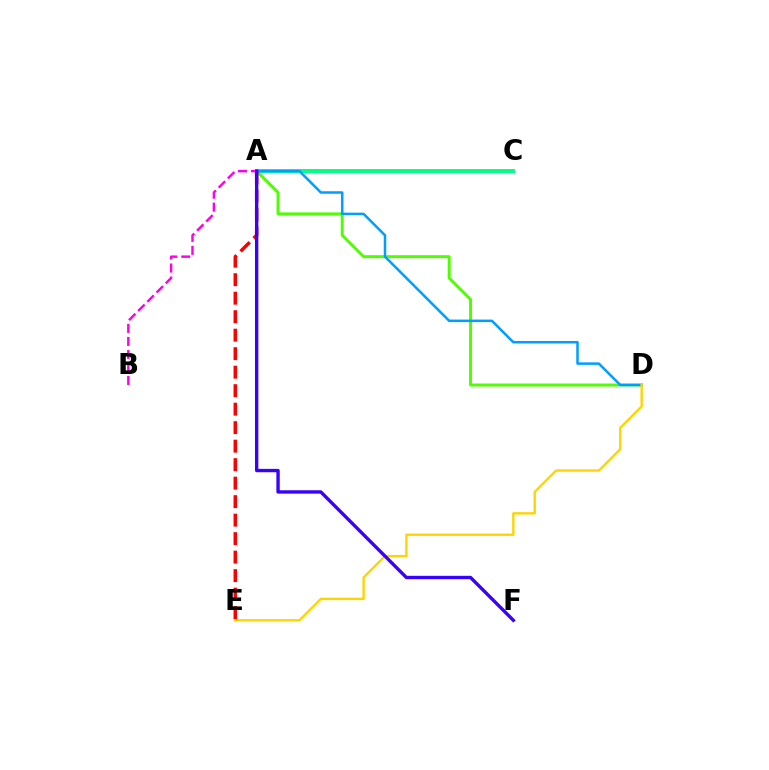{('A', 'C'): [{'color': '#00ff86', 'line_style': 'solid', 'thickness': 2.84}], ('A', 'D'): [{'color': '#4fff00', 'line_style': 'solid', 'thickness': 2.14}, {'color': '#009eff', 'line_style': 'solid', 'thickness': 1.81}], ('A', 'E'): [{'color': '#ff0000', 'line_style': 'dashed', 'thickness': 2.51}], ('D', 'E'): [{'color': '#ffd500', 'line_style': 'solid', 'thickness': 1.72}], ('A', 'B'): [{'color': '#ff00ed', 'line_style': 'dashed', 'thickness': 1.77}], ('A', 'F'): [{'color': '#3700ff', 'line_style': 'solid', 'thickness': 2.42}]}